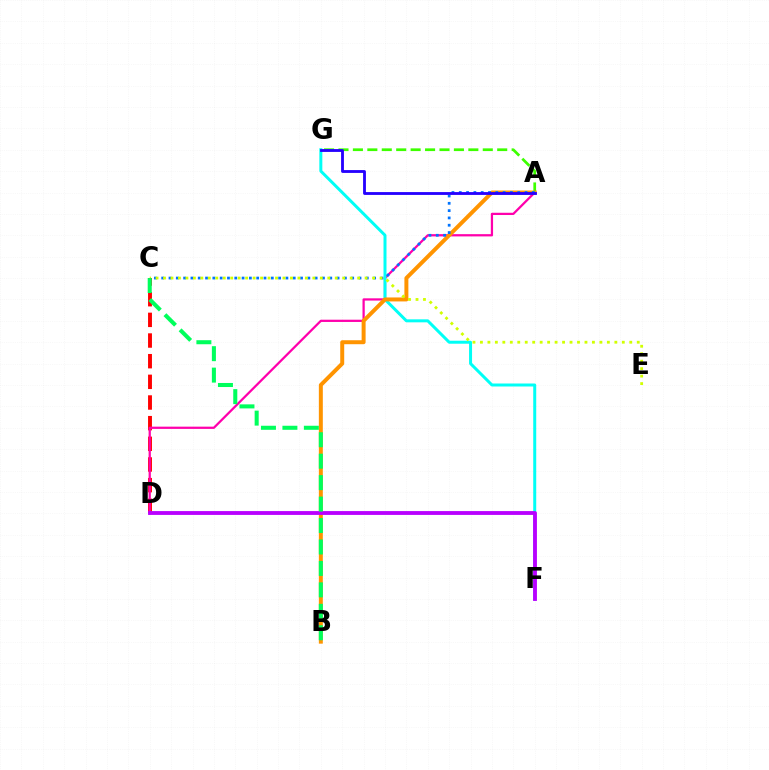{('C', 'D'): [{'color': '#ff0000', 'line_style': 'dashed', 'thickness': 2.81}], ('A', 'G'): [{'color': '#3dff00', 'line_style': 'dashed', 'thickness': 1.96}, {'color': '#2500ff', 'line_style': 'solid', 'thickness': 2.04}], ('A', 'D'): [{'color': '#ff00ac', 'line_style': 'solid', 'thickness': 1.62}], ('F', 'G'): [{'color': '#00fff6', 'line_style': 'solid', 'thickness': 2.15}], ('A', 'B'): [{'color': '#ff9400', 'line_style': 'solid', 'thickness': 2.86}], ('A', 'C'): [{'color': '#0074ff', 'line_style': 'dotted', 'thickness': 1.99}], ('C', 'E'): [{'color': '#d1ff00', 'line_style': 'dotted', 'thickness': 2.03}], ('D', 'F'): [{'color': '#b900ff', 'line_style': 'solid', 'thickness': 2.76}], ('B', 'C'): [{'color': '#00ff5c', 'line_style': 'dashed', 'thickness': 2.91}]}